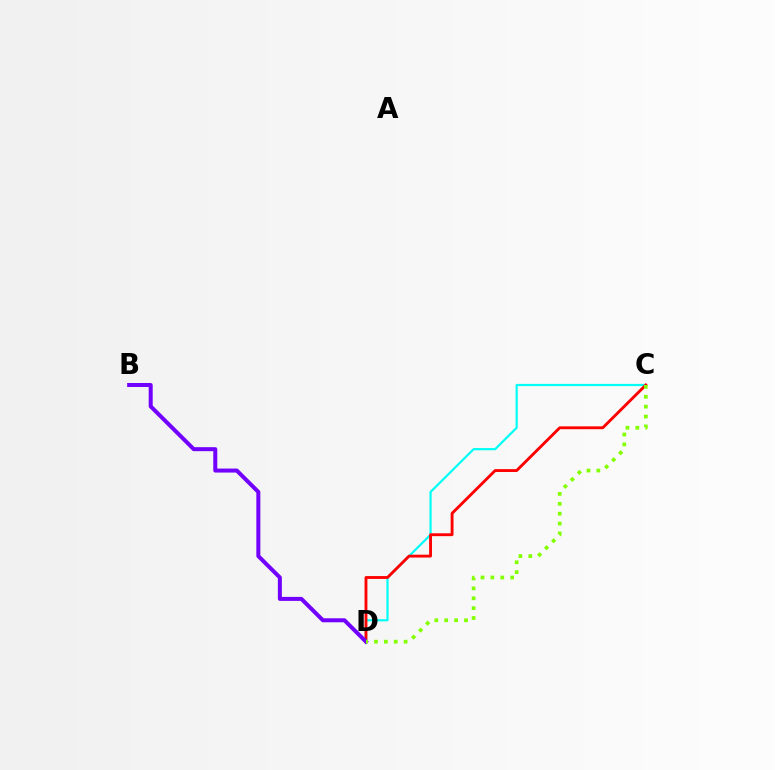{('C', 'D'): [{'color': '#00fff6', 'line_style': 'solid', 'thickness': 1.58}, {'color': '#ff0000', 'line_style': 'solid', 'thickness': 2.06}, {'color': '#84ff00', 'line_style': 'dotted', 'thickness': 2.69}], ('B', 'D'): [{'color': '#7200ff', 'line_style': 'solid', 'thickness': 2.88}]}